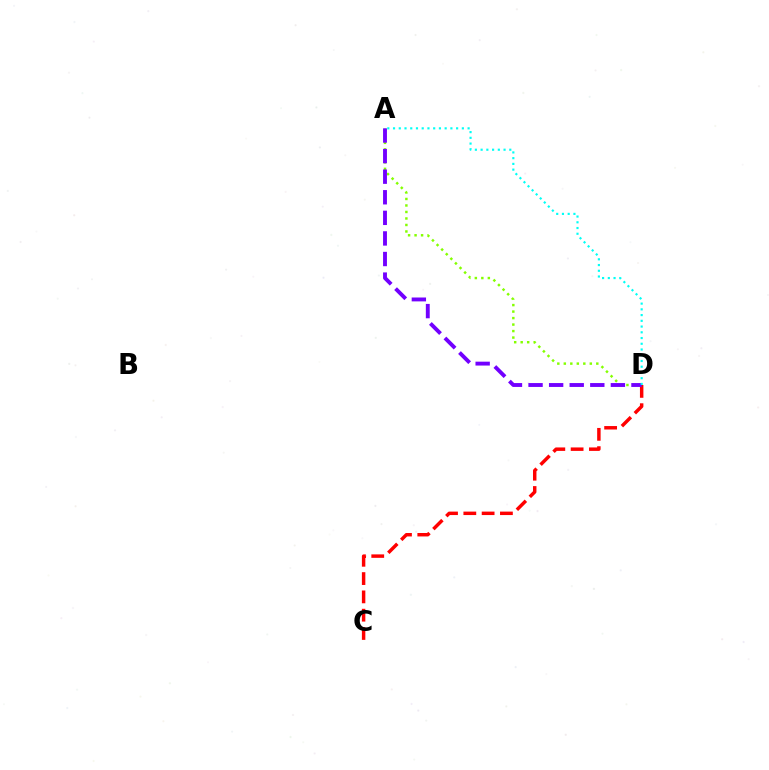{('A', 'D'): [{'color': '#84ff00', 'line_style': 'dotted', 'thickness': 1.77}, {'color': '#7200ff', 'line_style': 'dashed', 'thickness': 2.8}, {'color': '#00fff6', 'line_style': 'dotted', 'thickness': 1.56}], ('C', 'D'): [{'color': '#ff0000', 'line_style': 'dashed', 'thickness': 2.49}]}